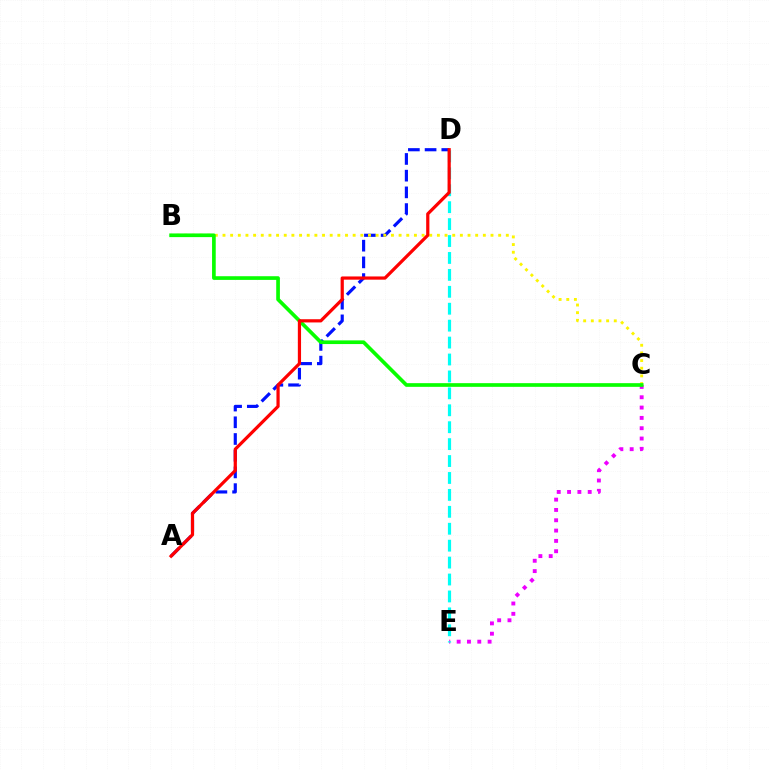{('A', 'D'): [{'color': '#0010ff', 'line_style': 'dashed', 'thickness': 2.27}, {'color': '#ff0000', 'line_style': 'solid', 'thickness': 2.31}], ('B', 'C'): [{'color': '#fcf500', 'line_style': 'dotted', 'thickness': 2.08}, {'color': '#08ff00', 'line_style': 'solid', 'thickness': 2.65}], ('C', 'E'): [{'color': '#ee00ff', 'line_style': 'dotted', 'thickness': 2.8}], ('D', 'E'): [{'color': '#00fff6', 'line_style': 'dashed', 'thickness': 2.3}]}